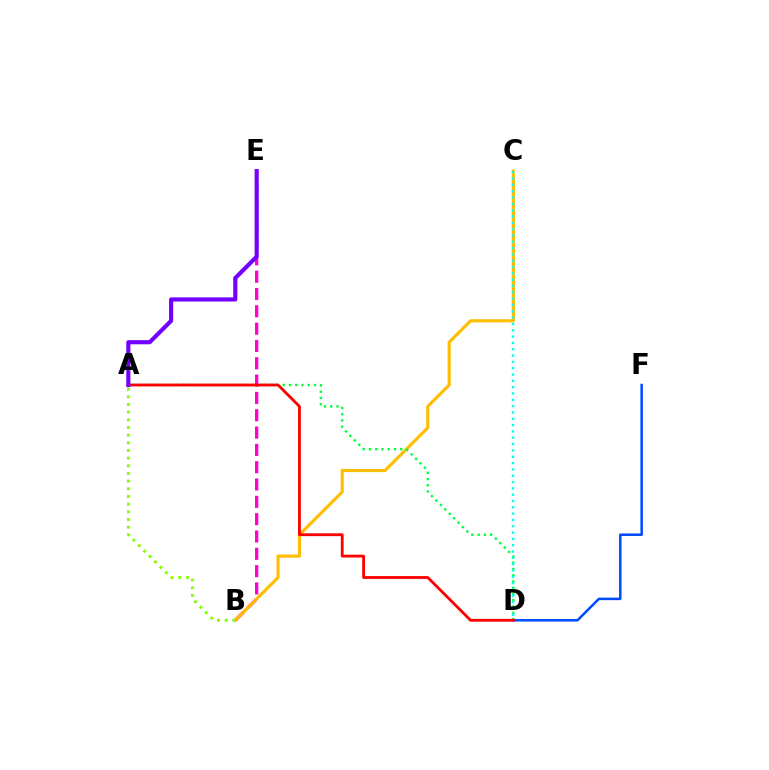{('B', 'E'): [{'color': '#ff00cf', 'line_style': 'dashed', 'thickness': 2.35}], ('B', 'C'): [{'color': '#ffbd00', 'line_style': 'solid', 'thickness': 2.24}], ('A', 'D'): [{'color': '#00ff39', 'line_style': 'dotted', 'thickness': 1.7}, {'color': '#ff0000', 'line_style': 'solid', 'thickness': 2.04}], ('D', 'F'): [{'color': '#004bff', 'line_style': 'solid', 'thickness': 1.81}], ('A', 'B'): [{'color': '#84ff00', 'line_style': 'dotted', 'thickness': 2.08}], ('C', 'D'): [{'color': '#00fff6', 'line_style': 'dotted', 'thickness': 1.72}], ('A', 'E'): [{'color': '#7200ff', 'line_style': 'solid', 'thickness': 2.97}]}